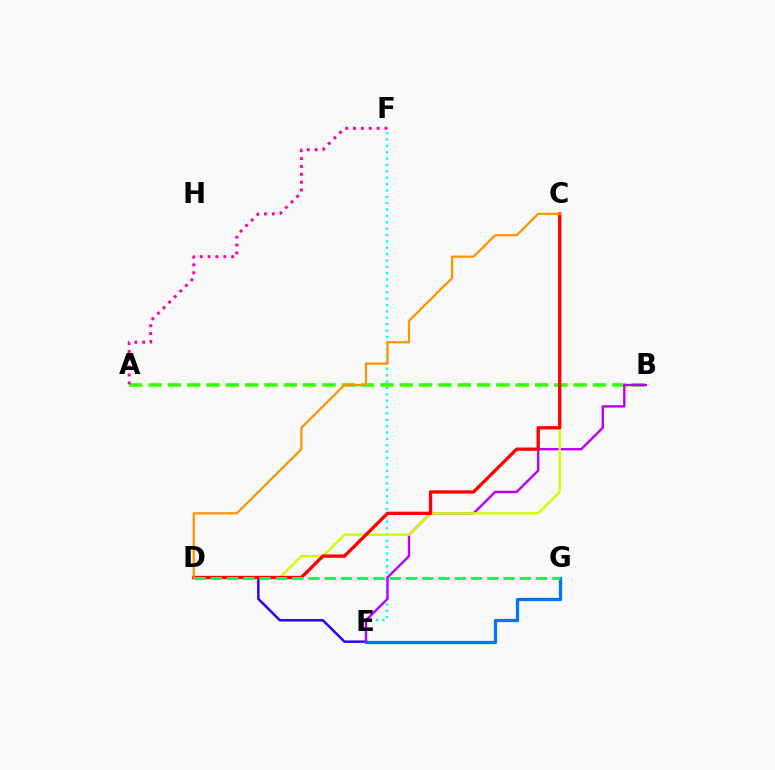{('D', 'E'): [{'color': '#2500ff', 'line_style': 'solid', 'thickness': 1.76}], ('E', 'F'): [{'color': '#00fff6', 'line_style': 'dotted', 'thickness': 1.73}], ('E', 'G'): [{'color': '#0074ff', 'line_style': 'solid', 'thickness': 2.34}], ('A', 'B'): [{'color': '#3dff00', 'line_style': 'dashed', 'thickness': 2.63}], ('B', 'E'): [{'color': '#b900ff', 'line_style': 'solid', 'thickness': 1.73}], ('A', 'F'): [{'color': '#ff00ac', 'line_style': 'dotted', 'thickness': 2.14}], ('C', 'D'): [{'color': '#d1ff00', 'line_style': 'solid', 'thickness': 1.73}, {'color': '#ff0000', 'line_style': 'solid', 'thickness': 2.38}, {'color': '#ff9400', 'line_style': 'solid', 'thickness': 1.61}], ('D', 'G'): [{'color': '#00ff5c', 'line_style': 'dashed', 'thickness': 2.21}]}